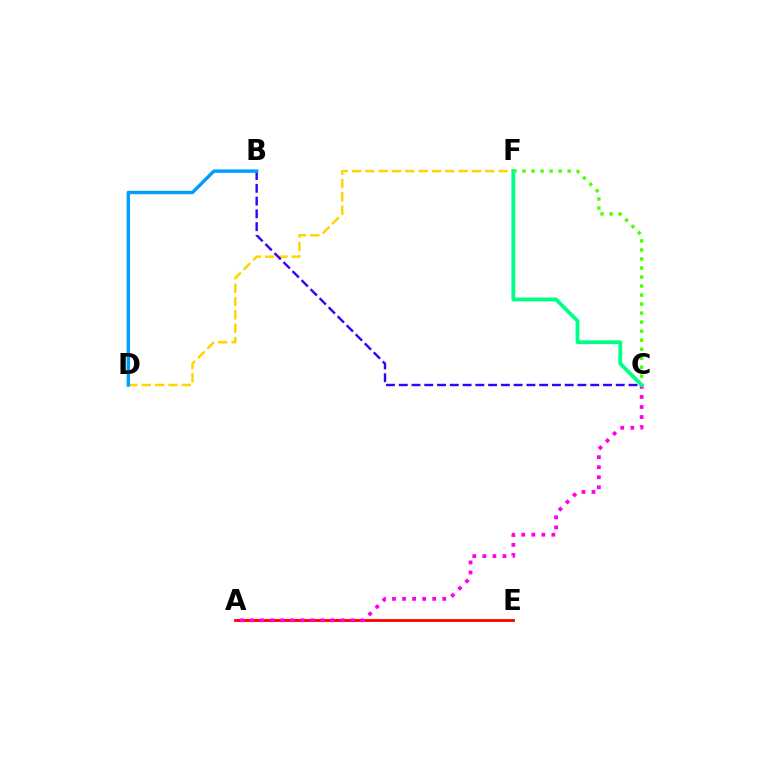{('C', 'F'): [{'color': '#4fff00', 'line_style': 'dotted', 'thickness': 2.45}, {'color': '#00ff86', 'line_style': 'solid', 'thickness': 2.75}], ('D', 'F'): [{'color': '#ffd500', 'line_style': 'dashed', 'thickness': 1.81}], ('A', 'E'): [{'color': '#ff0000', 'line_style': 'solid', 'thickness': 2.01}], ('B', 'C'): [{'color': '#3700ff', 'line_style': 'dashed', 'thickness': 1.73}], ('A', 'C'): [{'color': '#ff00ed', 'line_style': 'dotted', 'thickness': 2.73}], ('B', 'D'): [{'color': '#009eff', 'line_style': 'solid', 'thickness': 2.46}]}